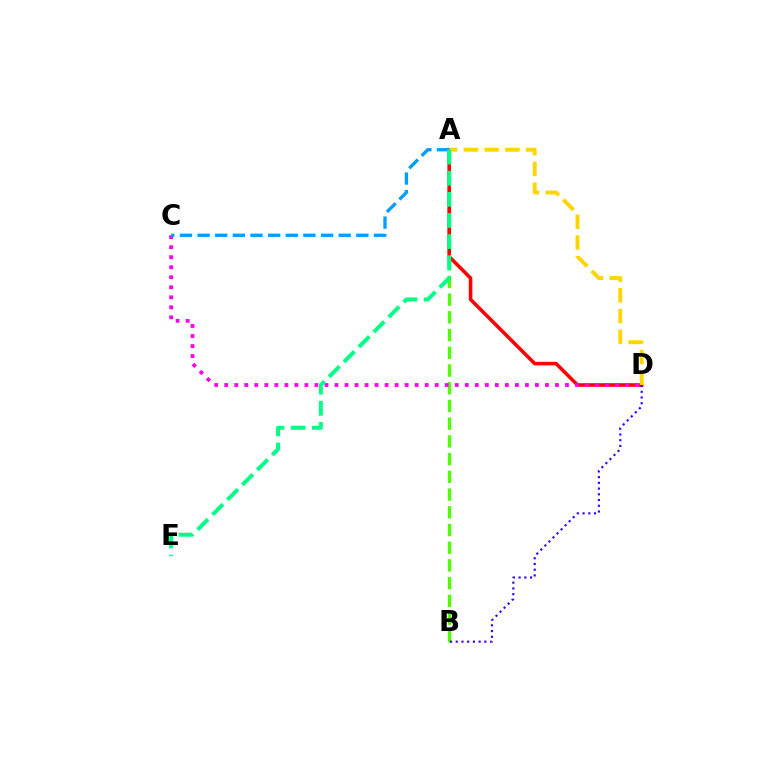{('A', 'B'): [{'color': '#4fff00', 'line_style': 'dashed', 'thickness': 2.41}], ('A', 'D'): [{'color': '#ff0000', 'line_style': 'solid', 'thickness': 2.57}, {'color': '#ffd500', 'line_style': 'dashed', 'thickness': 2.82}], ('C', 'D'): [{'color': '#ff00ed', 'line_style': 'dotted', 'thickness': 2.72}], ('B', 'D'): [{'color': '#3700ff', 'line_style': 'dotted', 'thickness': 1.56}], ('A', 'C'): [{'color': '#009eff', 'line_style': 'dashed', 'thickness': 2.4}], ('A', 'E'): [{'color': '#00ff86', 'line_style': 'dashed', 'thickness': 2.87}]}